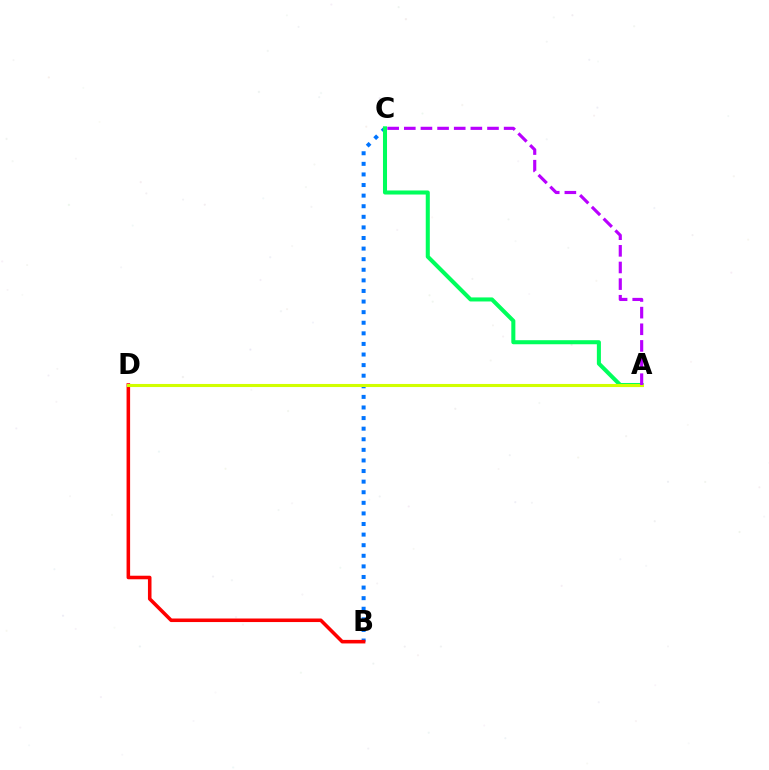{('B', 'C'): [{'color': '#0074ff', 'line_style': 'dotted', 'thickness': 2.88}], ('A', 'C'): [{'color': '#00ff5c', 'line_style': 'solid', 'thickness': 2.91}, {'color': '#b900ff', 'line_style': 'dashed', 'thickness': 2.26}], ('B', 'D'): [{'color': '#ff0000', 'line_style': 'solid', 'thickness': 2.56}], ('A', 'D'): [{'color': '#d1ff00', 'line_style': 'solid', 'thickness': 2.22}]}